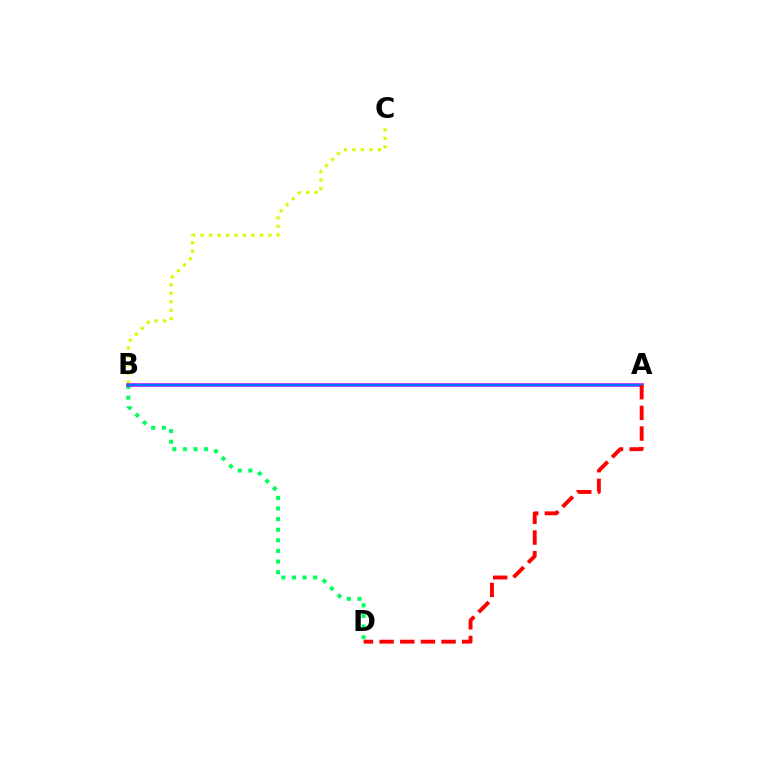{('B', 'D'): [{'color': '#00ff5c', 'line_style': 'dotted', 'thickness': 2.88}], ('B', 'C'): [{'color': '#d1ff00', 'line_style': 'dotted', 'thickness': 2.31}], ('A', 'B'): [{'color': '#b900ff', 'line_style': 'solid', 'thickness': 2.53}, {'color': '#0074ff', 'line_style': 'solid', 'thickness': 1.51}], ('A', 'D'): [{'color': '#ff0000', 'line_style': 'dashed', 'thickness': 2.81}]}